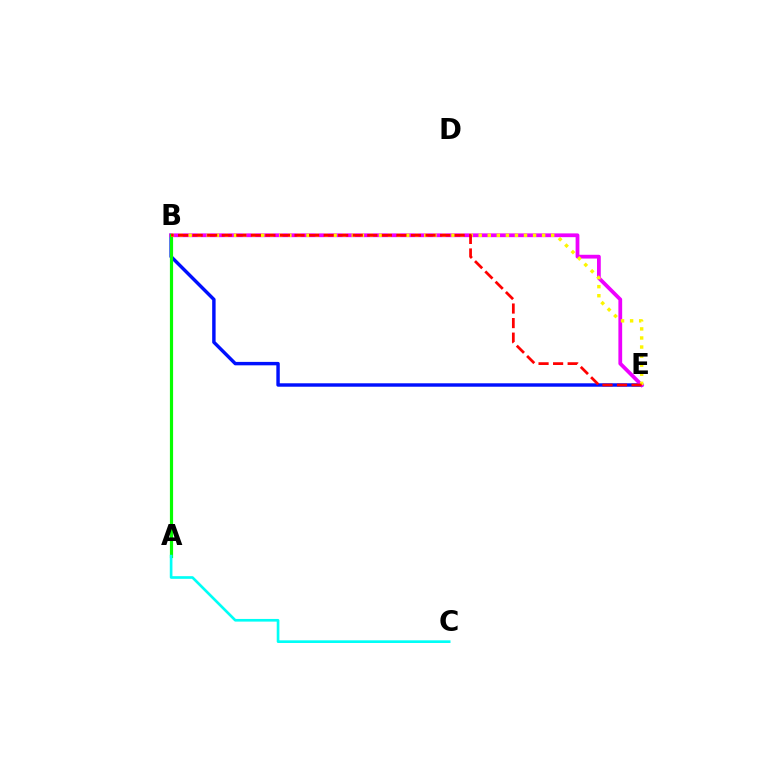{('B', 'E'): [{'color': '#0010ff', 'line_style': 'solid', 'thickness': 2.47}, {'color': '#ee00ff', 'line_style': 'solid', 'thickness': 2.72}, {'color': '#fcf500', 'line_style': 'dotted', 'thickness': 2.46}, {'color': '#ff0000', 'line_style': 'dashed', 'thickness': 1.98}], ('A', 'B'): [{'color': '#08ff00', 'line_style': 'solid', 'thickness': 2.29}], ('A', 'C'): [{'color': '#00fff6', 'line_style': 'solid', 'thickness': 1.92}]}